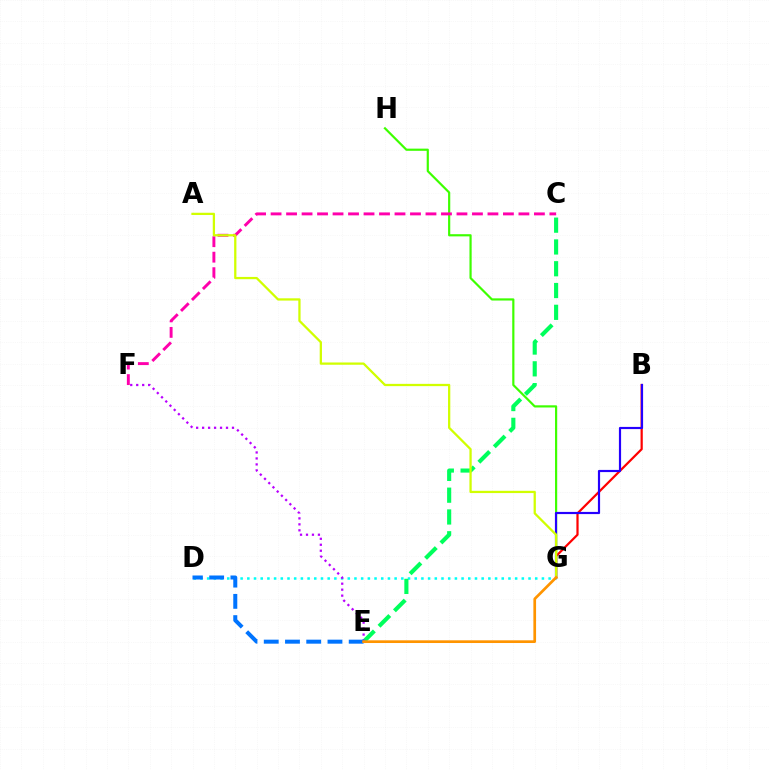{('G', 'H'): [{'color': '#3dff00', 'line_style': 'solid', 'thickness': 1.57}], ('C', 'F'): [{'color': '#ff00ac', 'line_style': 'dashed', 'thickness': 2.1}], ('D', 'G'): [{'color': '#00fff6', 'line_style': 'dotted', 'thickness': 1.82}], ('B', 'G'): [{'color': '#ff0000', 'line_style': 'solid', 'thickness': 1.6}, {'color': '#2500ff', 'line_style': 'solid', 'thickness': 1.57}], ('C', 'E'): [{'color': '#00ff5c', 'line_style': 'dashed', 'thickness': 2.96}], ('A', 'G'): [{'color': '#d1ff00', 'line_style': 'solid', 'thickness': 1.63}], ('E', 'F'): [{'color': '#b900ff', 'line_style': 'dotted', 'thickness': 1.62}], ('D', 'E'): [{'color': '#0074ff', 'line_style': 'dashed', 'thickness': 2.89}], ('E', 'G'): [{'color': '#ff9400', 'line_style': 'solid', 'thickness': 1.94}]}